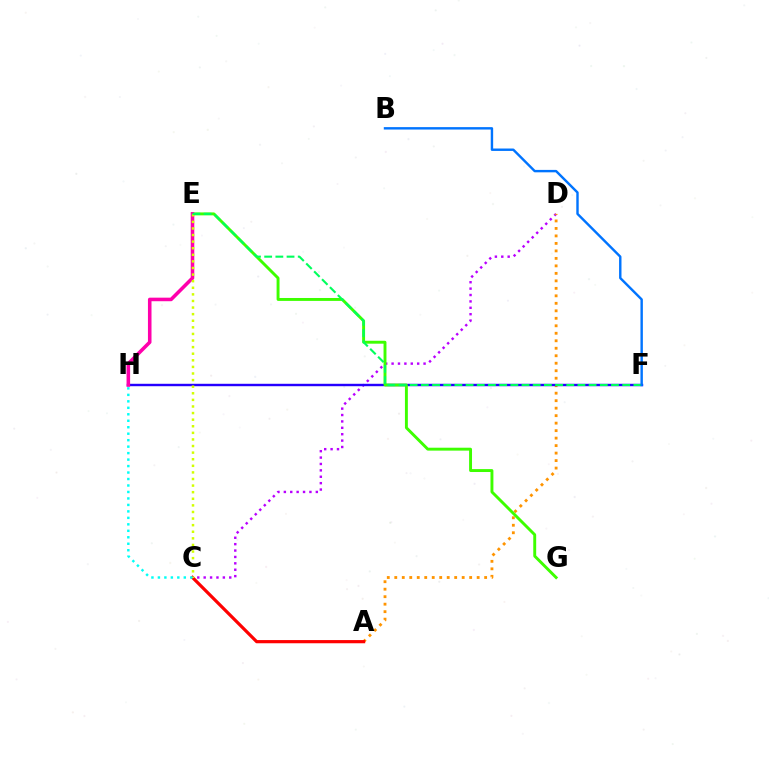{('C', 'D'): [{'color': '#b900ff', 'line_style': 'dotted', 'thickness': 1.74}], ('A', 'D'): [{'color': '#ff9400', 'line_style': 'dotted', 'thickness': 2.03}], ('F', 'H'): [{'color': '#2500ff', 'line_style': 'solid', 'thickness': 1.75}], ('E', 'G'): [{'color': '#3dff00', 'line_style': 'solid', 'thickness': 2.1}], ('E', 'H'): [{'color': '#ff00ac', 'line_style': 'solid', 'thickness': 2.57}], ('A', 'C'): [{'color': '#ff0000', 'line_style': 'solid', 'thickness': 2.3}], ('C', 'E'): [{'color': '#d1ff00', 'line_style': 'dotted', 'thickness': 1.79}], ('C', 'H'): [{'color': '#00fff6', 'line_style': 'dotted', 'thickness': 1.76}], ('E', 'F'): [{'color': '#00ff5c', 'line_style': 'dashed', 'thickness': 1.52}], ('B', 'F'): [{'color': '#0074ff', 'line_style': 'solid', 'thickness': 1.74}]}